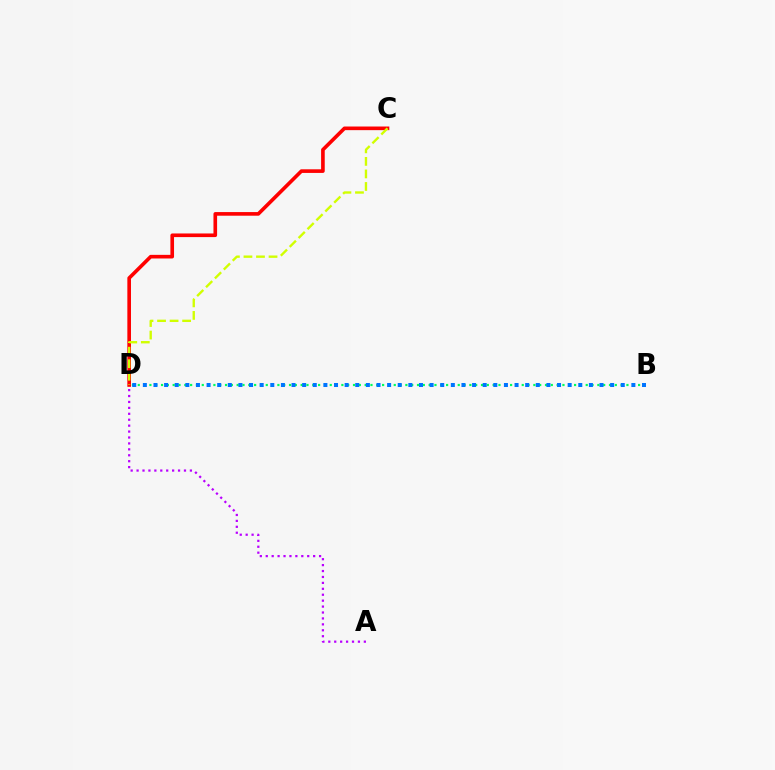{('B', 'D'): [{'color': '#00ff5c', 'line_style': 'dotted', 'thickness': 1.58}, {'color': '#0074ff', 'line_style': 'dotted', 'thickness': 2.89}], ('A', 'D'): [{'color': '#b900ff', 'line_style': 'dotted', 'thickness': 1.61}], ('C', 'D'): [{'color': '#ff0000', 'line_style': 'solid', 'thickness': 2.62}, {'color': '#d1ff00', 'line_style': 'dashed', 'thickness': 1.7}]}